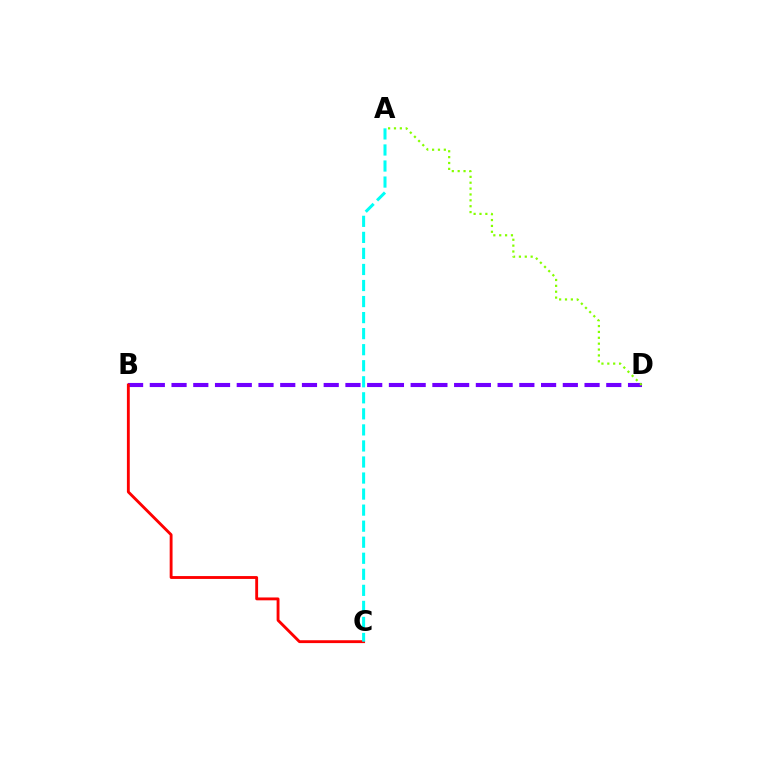{('B', 'D'): [{'color': '#7200ff', 'line_style': 'dashed', 'thickness': 2.95}], ('B', 'C'): [{'color': '#ff0000', 'line_style': 'solid', 'thickness': 2.06}], ('A', 'D'): [{'color': '#84ff00', 'line_style': 'dotted', 'thickness': 1.6}], ('A', 'C'): [{'color': '#00fff6', 'line_style': 'dashed', 'thickness': 2.18}]}